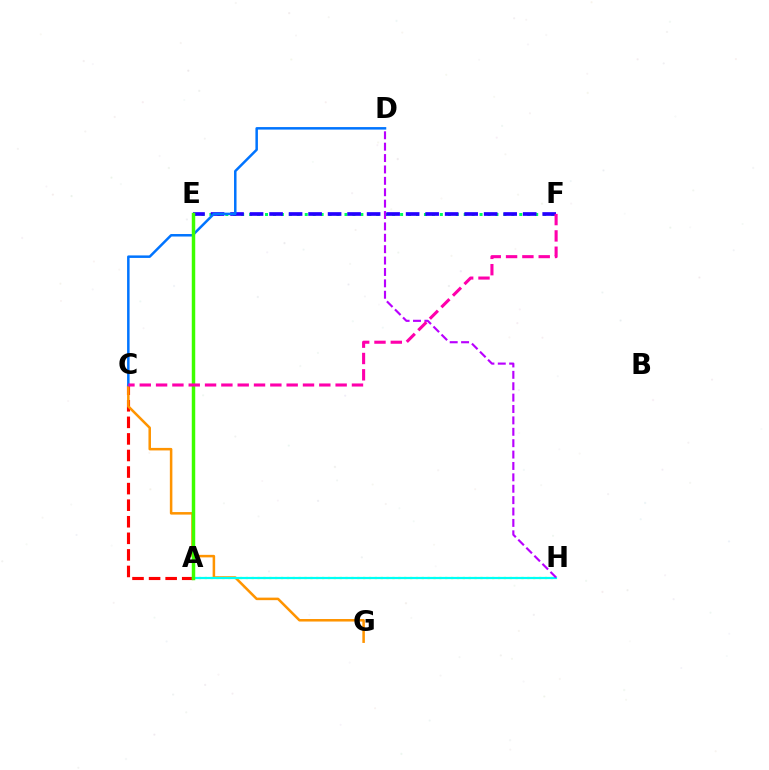{('A', 'H'): [{'color': '#d1ff00', 'line_style': 'dotted', 'thickness': 1.59}, {'color': '#00fff6', 'line_style': 'solid', 'thickness': 1.59}], ('A', 'C'): [{'color': '#ff0000', 'line_style': 'dashed', 'thickness': 2.25}], ('E', 'F'): [{'color': '#00ff5c', 'line_style': 'dotted', 'thickness': 2.16}, {'color': '#2500ff', 'line_style': 'dashed', 'thickness': 2.65}], ('C', 'G'): [{'color': '#ff9400', 'line_style': 'solid', 'thickness': 1.82}], ('C', 'D'): [{'color': '#0074ff', 'line_style': 'solid', 'thickness': 1.8}], ('A', 'E'): [{'color': '#3dff00', 'line_style': 'solid', 'thickness': 2.49}], ('D', 'H'): [{'color': '#b900ff', 'line_style': 'dashed', 'thickness': 1.55}], ('C', 'F'): [{'color': '#ff00ac', 'line_style': 'dashed', 'thickness': 2.22}]}